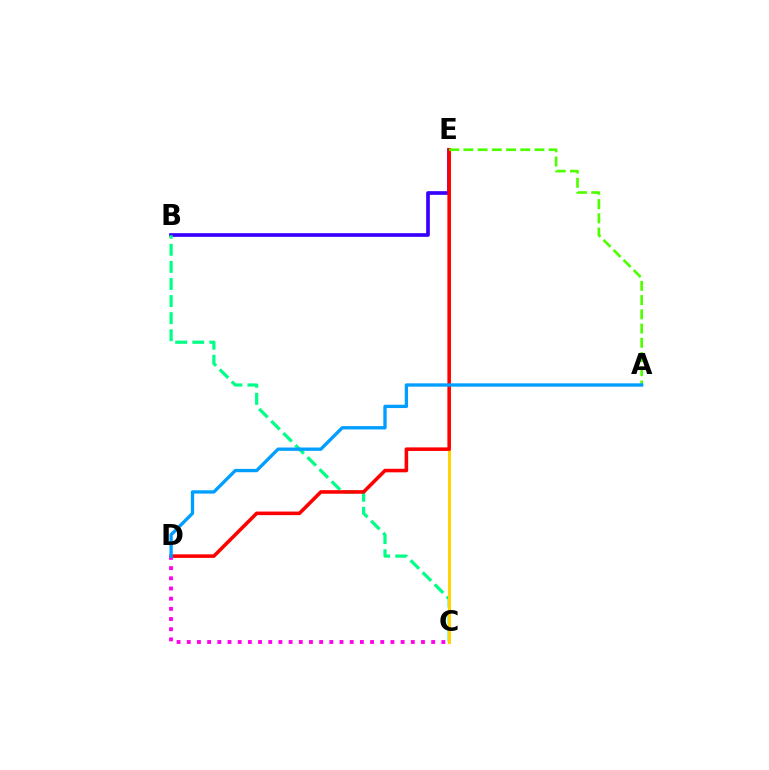{('B', 'E'): [{'color': '#3700ff', 'line_style': 'solid', 'thickness': 2.64}], ('B', 'C'): [{'color': '#00ff86', 'line_style': 'dashed', 'thickness': 2.32}], ('C', 'E'): [{'color': '#ffd500', 'line_style': 'solid', 'thickness': 2.17}], ('D', 'E'): [{'color': '#ff0000', 'line_style': 'solid', 'thickness': 2.56}], ('A', 'E'): [{'color': '#4fff00', 'line_style': 'dashed', 'thickness': 1.93}], ('C', 'D'): [{'color': '#ff00ed', 'line_style': 'dotted', 'thickness': 2.77}], ('A', 'D'): [{'color': '#009eff', 'line_style': 'solid', 'thickness': 2.39}]}